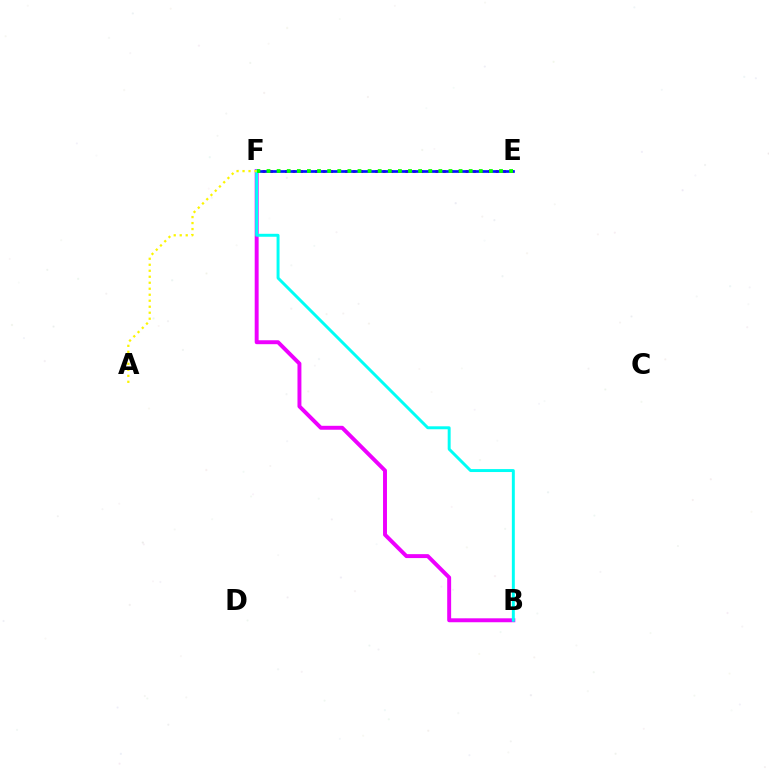{('E', 'F'): [{'color': '#ff0000', 'line_style': 'dotted', 'thickness': 2.04}, {'color': '#0010ff', 'line_style': 'solid', 'thickness': 1.93}, {'color': '#08ff00', 'line_style': 'dotted', 'thickness': 2.75}], ('B', 'F'): [{'color': '#ee00ff', 'line_style': 'solid', 'thickness': 2.83}, {'color': '#00fff6', 'line_style': 'solid', 'thickness': 2.12}], ('A', 'F'): [{'color': '#fcf500', 'line_style': 'dotted', 'thickness': 1.63}]}